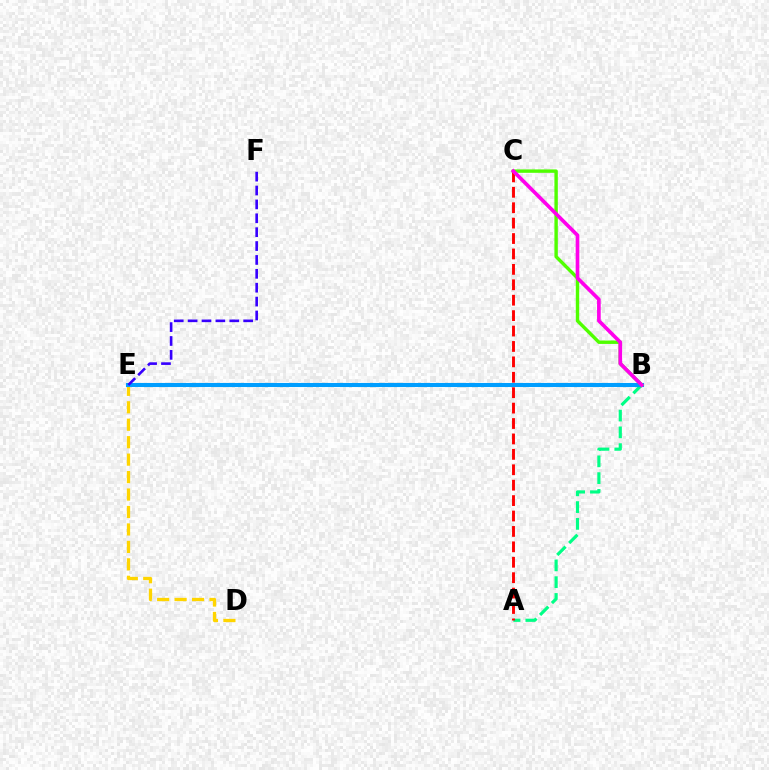{('D', 'E'): [{'color': '#ffd500', 'line_style': 'dashed', 'thickness': 2.37}], ('A', 'B'): [{'color': '#00ff86', 'line_style': 'dashed', 'thickness': 2.28}], ('B', 'E'): [{'color': '#009eff', 'line_style': 'solid', 'thickness': 2.93}], ('B', 'C'): [{'color': '#4fff00', 'line_style': 'solid', 'thickness': 2.45}, {'color': '#ff00ed', 'line_style': 'solid', 'thickness': 2.63}], ('A', 'C'): [{'color': '#ff0000', 'line_style': 'dashed', 'thickness': 2.09}], ('E', 'F'): [{'color': '#3700ff', 'line_style': 'dashed', 'thickness': 1.89}]}